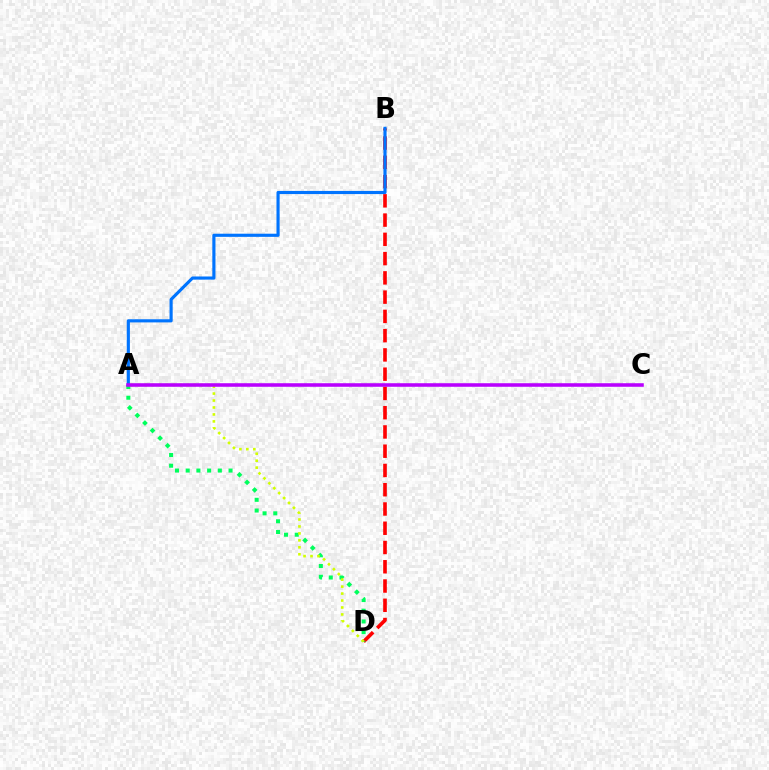{('B', 'D'): [{'color': '#ff0000', 'line_style': 'dashed', 'thickness': 2.62}], ('A', 'B'): [{'color': '#0074ff', 'line_style': 'solid', 'thickness': 2.26}], ('A', 'D'): [{'color': '#00ff5c', 'line_style': 'dotted', 'thickness': 2.91}, {'color': '#d1ff00', 'line_style': 'dotted', 'thickness': 1.89}], ('A', 'C'): [{'color': '#b900ff', 'line_style': 'solid', 'thickness': 2.56}]}